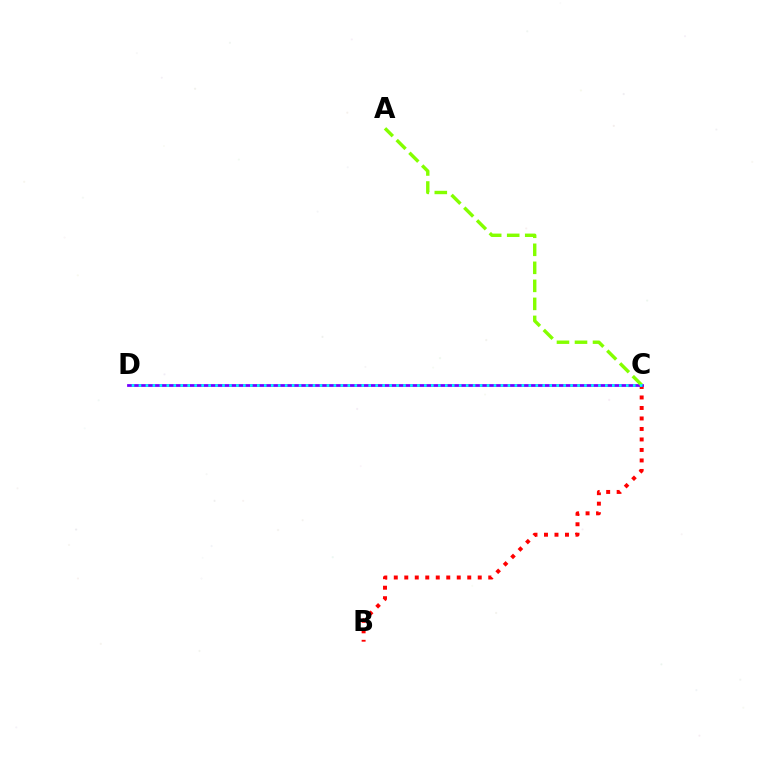{('B', 'C'): [{'color': '#ff0000', 'line_style': 'dotted', 'thickness': 2.85}], ('C', 'D'): [{'color': '#7200ff', 'line_style': 'solid', 'thickness': 1.99}, {'color': '#00fff6', 'line_style': 'dotted', 'thickness': 1.89}], ('A', 'C'): [{'color': '#84ff00', 'line_style': 'dashed', 'thickness': 2.45}]}